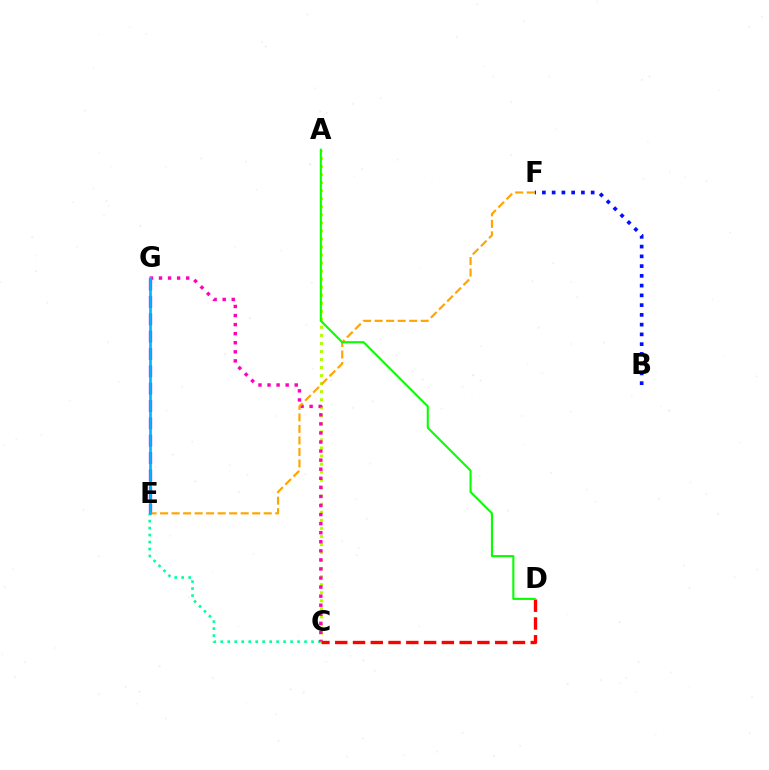{('C', 'E'): [{'color': '#00ff9d', 'line_style': 'dotted', 'thickness': 1.9}], ('E', 'G'): [{'color': '#9b00ff', 'line_style': 'dashed', 'thickness': 2.36}, {'color': '#00b5ff', 'line_style': 'solid', 'thickness': 1.93}], ('A', 'C'): [{'color': '#b3ff00', 'line_style': 'dotted', 'thickness': 2.19}], ('B', 'F'): [{'color': '#0010ff', 'line_style': 'dotted', 'thickness': 2.65}], ('C', 'D'): [{'color': '#ff0000', 'line_style': 'dashed', 'thickness': 2.41}], ('C', 'G'): [{'color': '#ff00bd', 'line_style': 'dotted', 'thickness': 2.46}], ('E', 'F'): [{'color': '#ffa500', 'line_style': 'dashed', 'thickness': 1.56}], ('A', 'D'): [{'color': '#08ff00', 'line_style': 'solid', 'thickness': 1.51}]}